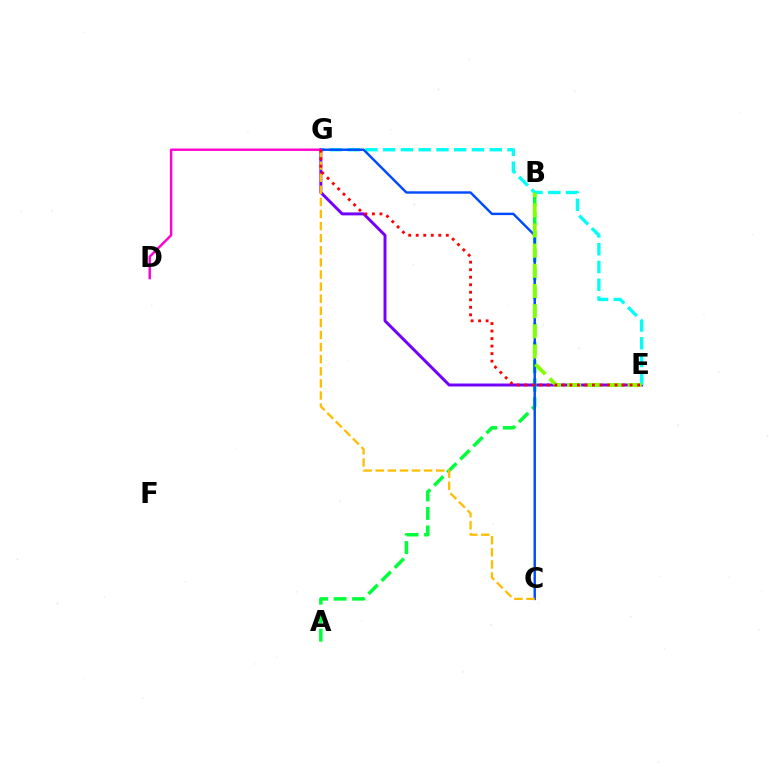{('E', 'G'): [{'color': '#7200ff', 'line_style': 'solid', 'thickness': 2.13}, {'color': '#00fff6', 'line_style': 'dashed', 'thickness': 2.41}, {'color': '#ff0000', 'line_style': 'dotted', 'thickness': 2.04}], ('A', 'B'): [{'color': '#00ff39', 'line_style': 'dashed', 'thickness': 2.52}], ('C', 'G'): [{'color': '#004bff', 'line_style': 'solid', 'thickness': 1.75}, {'color': '#ffbd00', 'line_style': 'dashed', 'thickness': 1.64}], ('D', 'G'): [{'color': '#ff00cf', 'line_style': 'solid', 'thickness': 1.75}], ('B', 'E'): [{'color': '#84ff00', 'line_style': 'dashed', 'thickness': 2.74}]}